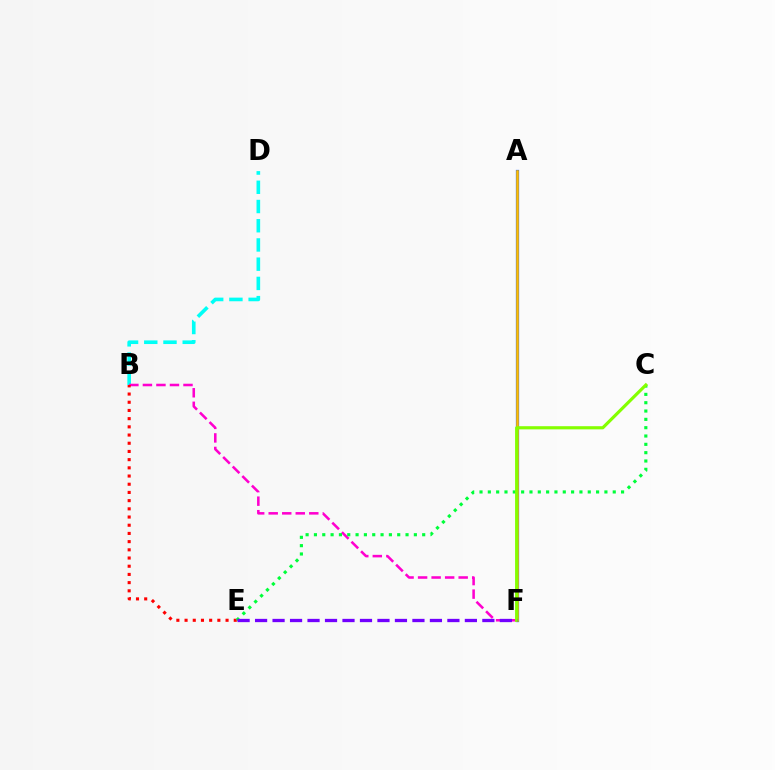{('B', 'D'): [{'color': '#00fff6', 'line_style': 'dashed', 'thickness': 2.61}], ('A', 'F'): [{'color': '#004bff', 'line_style': 'solid', 'thickness': 2.32}, {'color': '#ffbd00', 'line_style': 'solid', 'thickness': 1.85}], ('B', 'F'): [{'color': '#ff00cf', 'line_style': 'dashed', 'thickness': 1.84}], ('B', 'E'): [{'color': '#ff0000', 'line_style': 'dotted', 'thickness': 2.23}], ('C', 'E'): [{'color': '#00ff39', 'line_style': 'dotted', 'thickness': 2.26}], ('C', 'F'): [{'color': '#84ff00', 'line_style': 'solid', 'thickness': 2.27}], ('E', 'F'): [{'color': '#7200ff', 'line_style': 'dashed', 'thickness': 2.38}]}